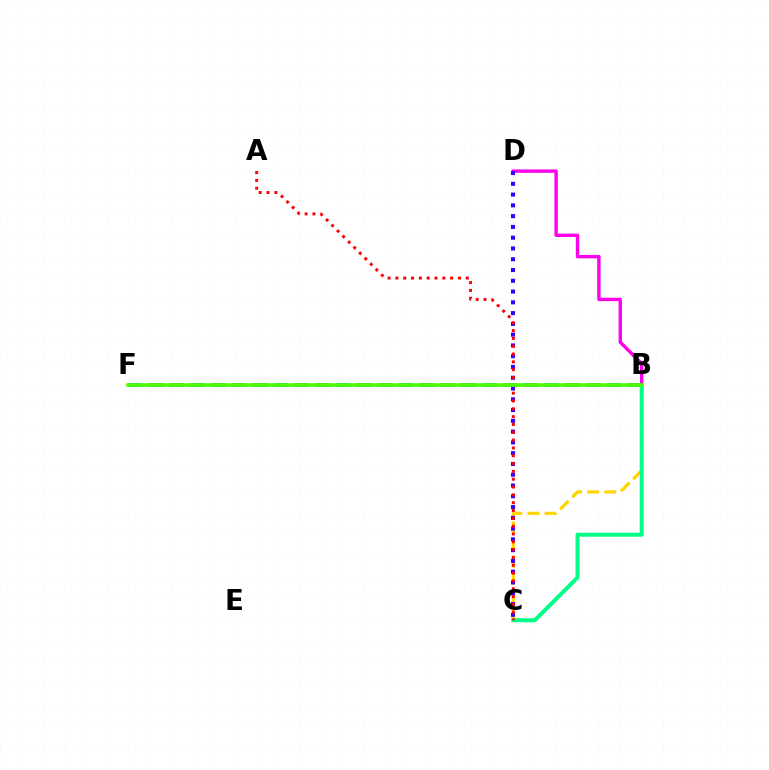{('B', 'C'): [{'color': '#ffd500', 'line_style': 'dashed', 'thickness': 2.33}, {'color': '#00ff86', 'line_style': 'solid', 'thickness': 2.86}], ('B', 'D'): [{'color': '#ff00ed', 'line_style': 'solid', 'thickness': 2.43}], ('B', 'F'): [{'color': '#009eff', 'line_style': 'dashed', 'thickness': 2.83}, {'color': '#4fff00', 'line_style': 'solid', 'thickness': 2.6}], ('C', 'D'): [{'color': '#3700ff', 'line_style': 'dotted', 'thickness': 2.93}], ('A', 'C'): [{'color': '#ff0000', 'line_style': 'dotted', 'thickness': 2.13}]}